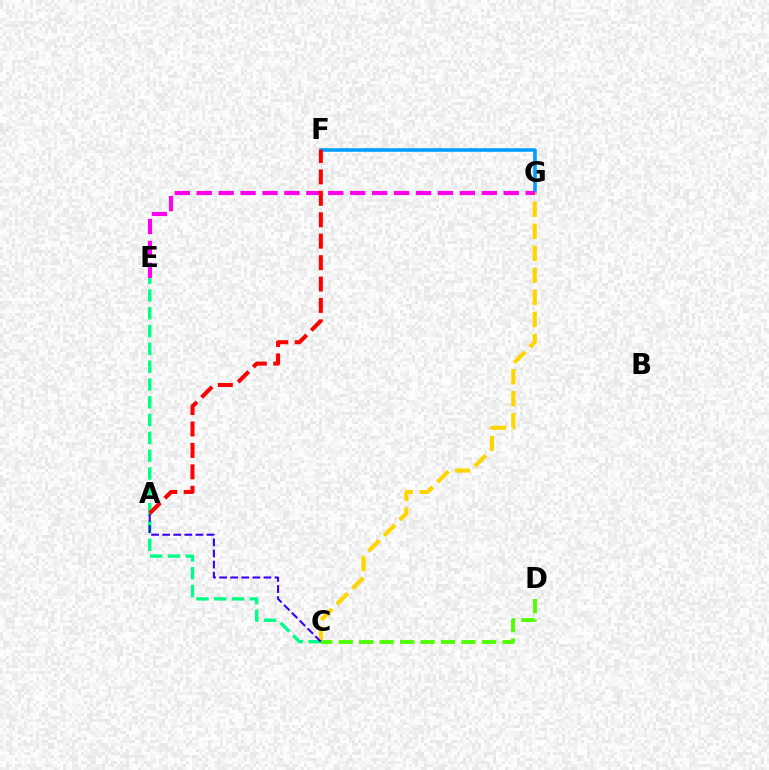{('C', 'E'): [{'color': '#00ff86', 'line_style': 'dashed', 'thickness': 2.42}], ('F', 'G'): [{'color': '#009eff', 'line_style': 'solid', 'thickness': 2.57}], ('C', 'G'): [{'color': '#ffd500', 'line_style': 'dashed', 'thickness': 2.99}], ('E', 'G'): [{'color': '#ff00ed', 'line_style': 'dashed', 'thickness': 2.98}], ('A', 'F'): [{'color': '#ff0000', 'line_style': 'dashed', 'thickness': 2.91}], ('C', 'D'): [{'color': '#4fff00', 'line_style': 'dashed', 'thickness': 2.78}], ('A', 'C'): [{'color': '#3700ff', 'line_style': 'dashed', 'thickness': 1.51}]}